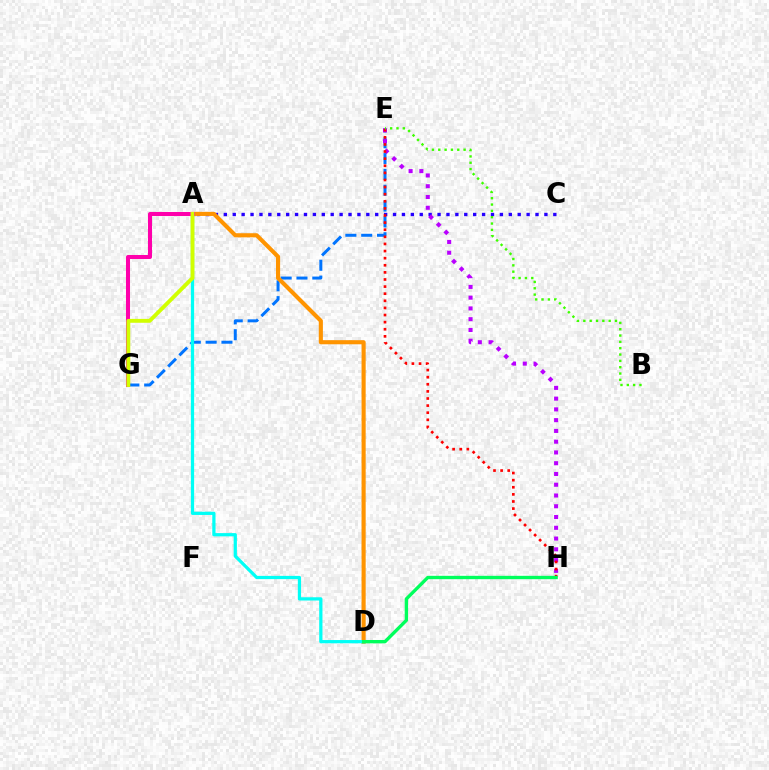{('E', 'G'): [{'color': '#0074ff', 'line_style': 'dashed', 'thickness': 2.15}], ('A', 'C'): [{'color': '#2500ff', 'line_style': 'dotted', 'thickness': 2.42}], ('A', 'D'): [{'color': '#ff9400', 'line_style': 'solid', 'thickness': 2.96}, {'color': '#00fff6', 'line_style': 'solid', 'thickness': 2.33}], ('E', 'H'): [{'color': '#b900ff', 'line_style': 'dotted', 'thickness': 2.92}, {'color': '#ff0000', 'line_style': 'dotted', 'thickness': 1.93}], ('A', 'G'): [{'color': '#ff00ac', 'line_style': 'solid', 'thickness': 2.9}, {'color': '#d1ff00', 'line_style': 'solid', 'thickness': 2.79}], ('B', 'E'): [{'color': '#3dff00', 'line_style': 'dotted', 'thickness': 1.72}], ('D', 'H'): [{'color': '#00ff5c', 'line_style': 'solid', 'thickness': 2.41}]}